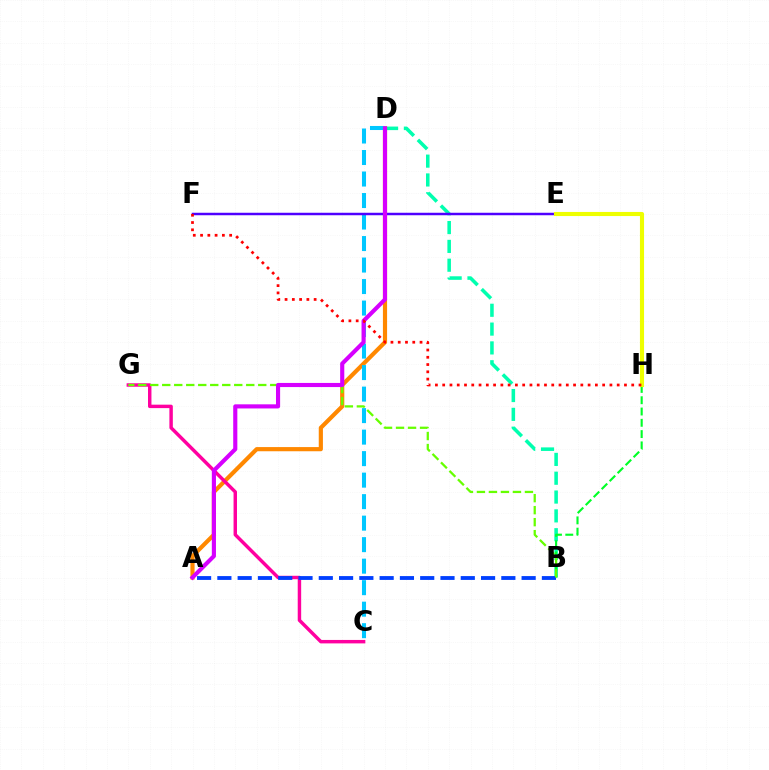{('B', 'D'): [{'color': '#00ffaf', 'line_style': 'dashed', 'thickness': 2.56}], ('B', 'H'): [{'color': '#00ff27', 'line_style': 'dashed', 'thickness': 1.53}], ('A', 'D'): [{'color': '#ff8800', 'line_style': 'solid', 'thickness': 3.0}, {'color': '#d600ff', 'line_style': 'solid', 'thickness': 2.97}], ('C', 'G'): [{'color': '#ff00a0', 'line_style': 'solid', 'thickness': 2.48}], ('C', 'D'): [{'color': '#00c7ff', 'line_style': 'dashed', 'thickness': 2.92}], ('E', 'F'): [{'color': '#4f00ff', 'line_style': 'solid', 'thickness': 1.79}], ('A', 'B'): [{'color': '#003fff', 'line_style': 'dashed', 'thickness': 2.76}], ('E', 'H'): [{'color': '#eeff00', 'line_style': 'solid', 'thickness': 2.96}], ('B', 'G'): [{'color': '#66ff00', 'line_style': 'dashed', 'thickness': 1.63}], ('F', 'H'): [{'color': '#ff0000', 'line_style': 'dotted', 'thickness': 1.98}]}